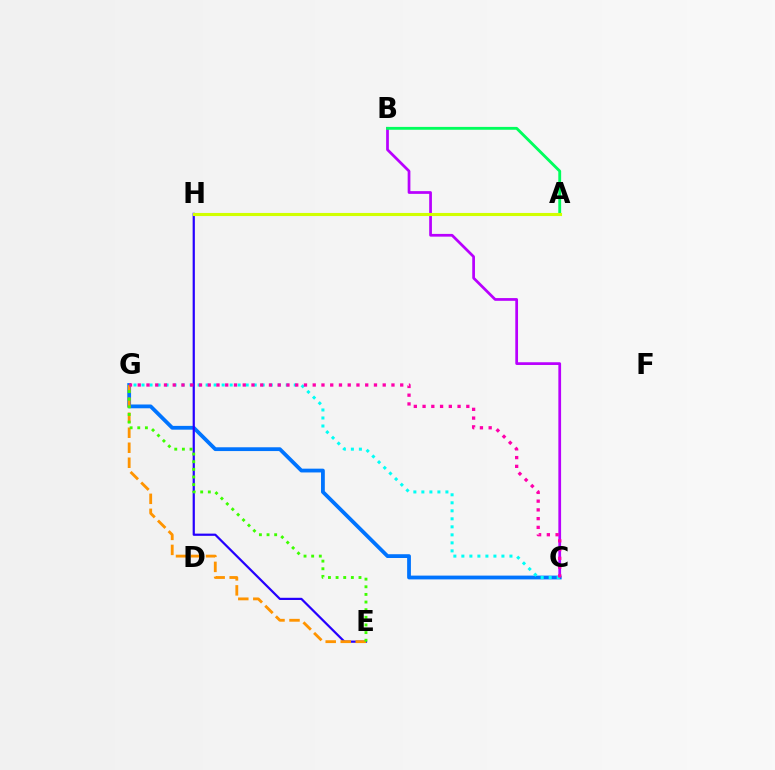{('A', 'H'): [{'color': '#ff0000', 'line_style': 'dotted', 'thickness': 2.08}, {'color': '#d1ff00', 'line_style': 'solid', 'thickness': 2.22}], ('B', 'C'): [{'color': '#b900ff', 'line_style': 'solid', 'thickness': 1.97}], ('A', 'B'): [{'color': '#00ff5c', 'line_style': 'solid', 'thickness': 2.05}], ('C', 'G'): [{'color': '#0074ff', 'line_style': 'solid', 'thickness': 2.73}, {'color': '#00fff6', 'line_style': 'dotted', 'thickness': 2.18}, {'color': '#ff00ac', 'line_style': 'dotted', 'thickness': 2.38}], ('E', 'H'): [{'color': '#2500ff', 'line_style': 'solid', 'thickness': 1.59}], ('E', 'G'): [{'color': '#ff9400', 'line_style': 'dashed', 'thickness': 2.04}, {'color': '#3dff00', 'line_style': 'dotted', 'thickness': 2.07}]}